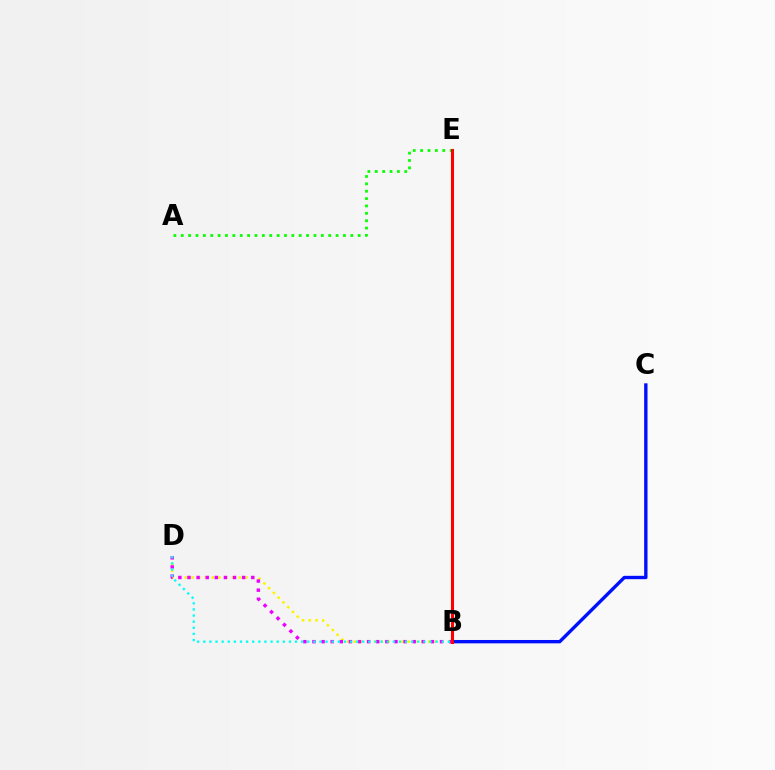{('B', 'D'): [{'color': '#fcf500', 'line_style': 'dotted', 'thickness': 1.83}, {'color': '#ee00ff', 'line_style': 'dotted', 'thickness': 2.48}, {'color': '#00fff6', 'line_style': 'dotted', 'thickness': 1.66}], ('B', 'C'): [{'color': '#0010ff', 'line_style': 'solid', 'thickness': 2.42}], ('A', 'E'): [{'color': '#08ff00', 'line_style': 'dotted', 'thickness': 2.0}], ('B', 'E'): [{'color': '#ff0000', 'line_style': 'solid', 'thickness': 2.2}]}